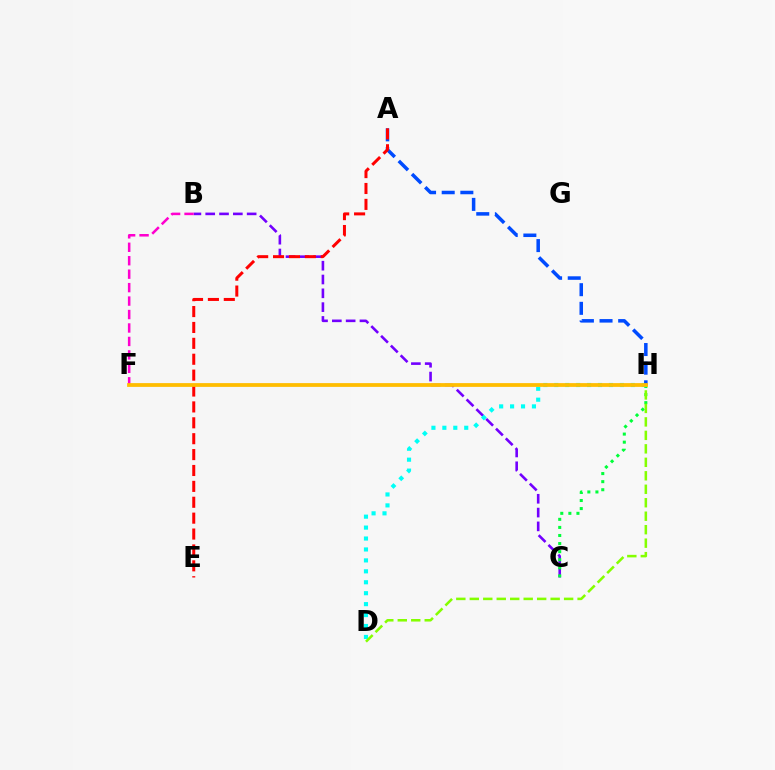{('B', 'C'): [{'color': '#7200ff', 'line_style': 'dashed', 'thickness': 1.88}], ('C', 'H'): [{'color': '#00ff39', 'line_style': 'dotted', 'thickness': 2.19}], ('B', 'F'): [{'color': '#ff00cf', 'line_style': 'dashed', 'thickness': 1.83}], ('D', 'H'): [{'color': '#00fff6', 'line_style': 'dotted', 'thickness': 2.97}, {'color': '#84ff00', 'line_style': 'dashed', 'thickness': 1.83}], ('A', 'H'): [{'color': '#004bff', 'line_style': 'dashed', 'thickness': 2.53}], ('A', 'E'): [{'color': '#ff0000', 'line_style': 'dashed', 'thickness': 2.16}], ('F', 'H'): [{'color': '#ffbd00', 'line_style': 'solid', 'thickness': 2.71}]}